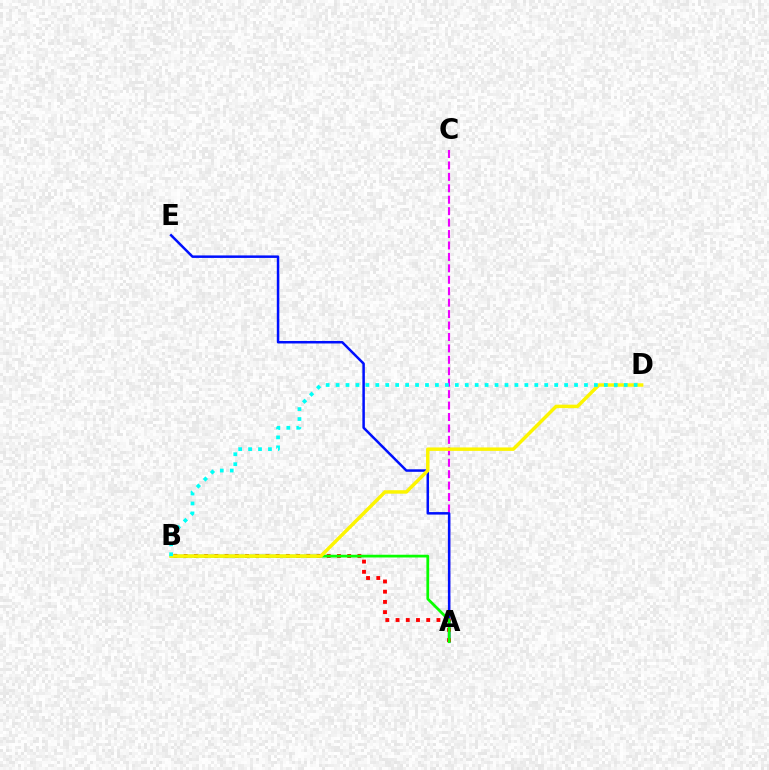{('A', 'C'): [{'color': '#ee00ff', 'line_style': 'dashed', 'thickness': 1.55}], ('A', 'E'): [{'color': '#0010ff', 'line_style': 'solid', 'thickness': 1.8}], ('A', 'B'): [{'color': '#ff0000', 'line_style': 'dotted', 'thickness': 2.78}, {'color': '#08ff00', 'line_style': 'solid', 'thickness': 1.98}], ('B', 'D'): [{'color': '#fcf500', 'line_style': 'solid', 'thickness': 2.49}, {'color': '#00fff6', 'line_style': 'dotted', 'thickness': 2.7}]}